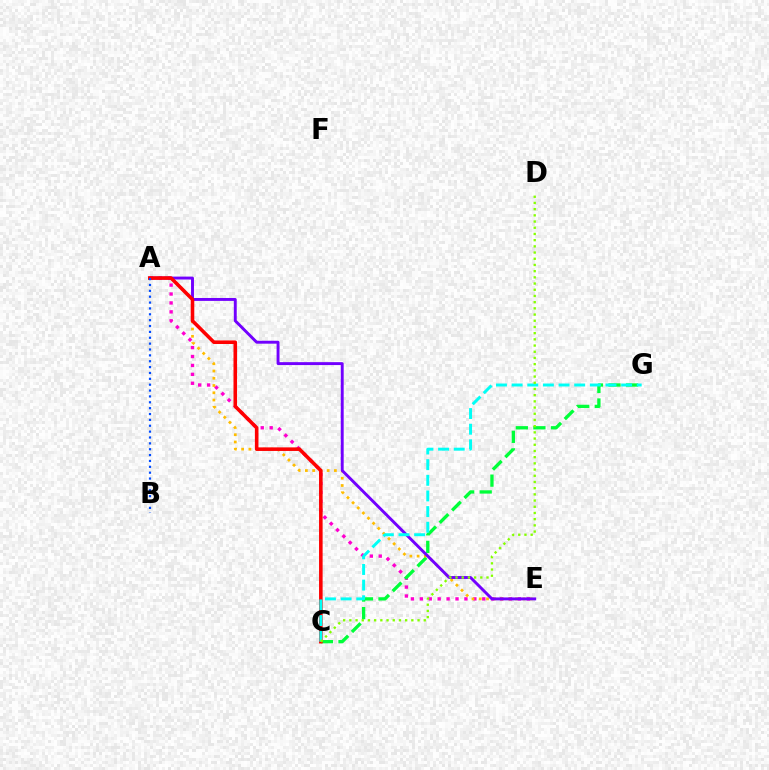{('A', 'E'): [{'color': '#ff00cf', 'line_style': 'dotted', 'thickness': 2.42}, {'color': '#ffbd00', 'line_style': 'dotted', 'thickness': 1.97}, {'color': '#7200ff', 'line_style': 'solid', 'thickness': 2.1}], ('C', 'G'): [{'color': '#00ff39', 'line_style': 'dashed', 'thickness': 2.39}, {'color': '#00fff6', 'line_style': 'dashed', 'thickness': 2.13}], ('A', 'C'): [{'color': '#ff0000', 'line_style': 'solid', 'thickness': 2.57}], ('A', 'B'): [{'color': '#004bff', 'line_style': 'dotted', 'thickness': 1.59}], ('C', 'D'): [{'color': '#84ff00', 'line_style': 'dotted', 'thickness': 1.68}]}